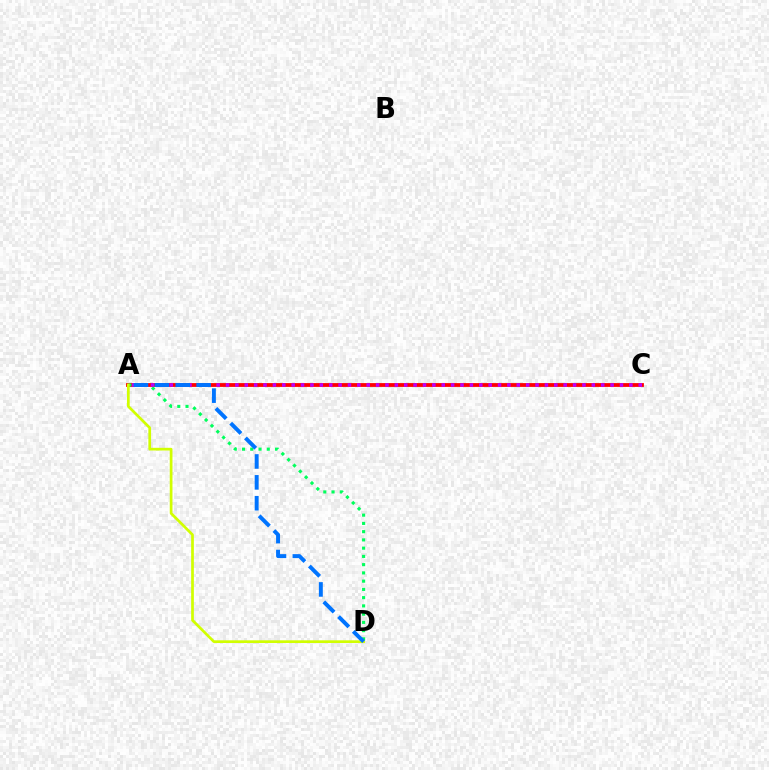{('A', 'C'): [{'color': '#ff0000', 'line_style': 'solid', 'thickness': 2.73}, {'color': '#b900ff', 'line_style': 'dotted', 'thickness': 2.55}], ('A', 'D'): [{'color': '#00ff5c', 'line_style': 'dotted', 'thickness': 2.24}, {'color': '#d1ff00', 'line_style': 'solid', 'thickness': 1.95}, {'color': '#0074ff', 'line_style': 'dashed', 'thickness': 2.84}]}